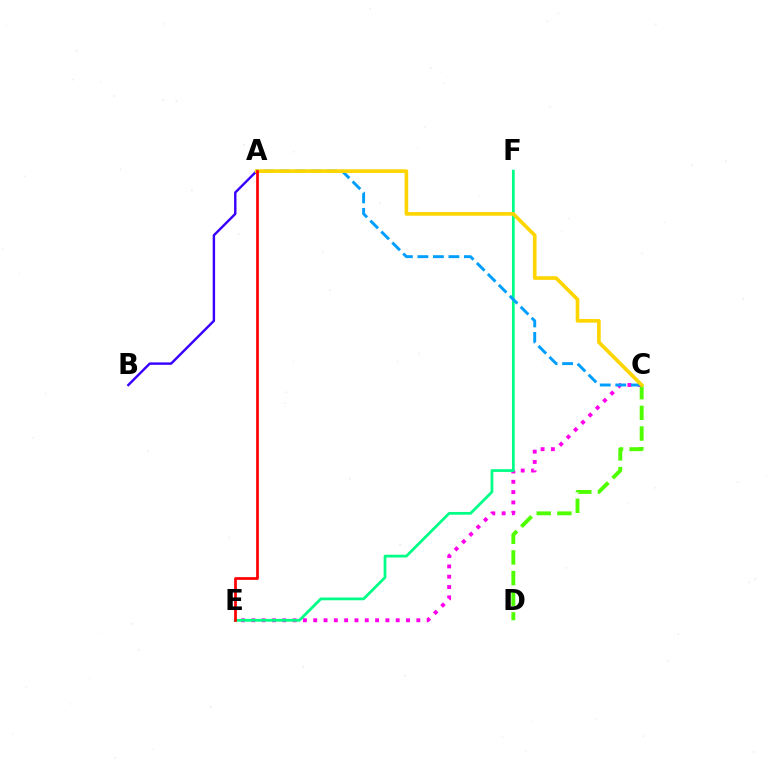{('C', 'D'): [{'color': '#4fff00', 'line_style': 'dashed', 'thickness': 2.81}], ('C', 'E'): [{'color': '#ff00ed', 'line_style': 'dotted', 'thickness': 2.8}], ('A', 'B'): [{'color': '#3700ff', 'line_style': 'solid', 'thickness': 1.74}], ('E', 'F'): [{'color': '#00ff86', 'line_style': 'solid', 'thickness': 1.98}], ('A', 'C'): [{'color': '#009eff', 'line_style': 'dashed', 'thickness': 2.11}, {'color': '#ffd500', 'line_style': 'solid', 'thickness': 2.63}], ('A', 'E'): [{'color': '#ff0000', 'line_style': 'solid', 'thickness': 1.96}]}